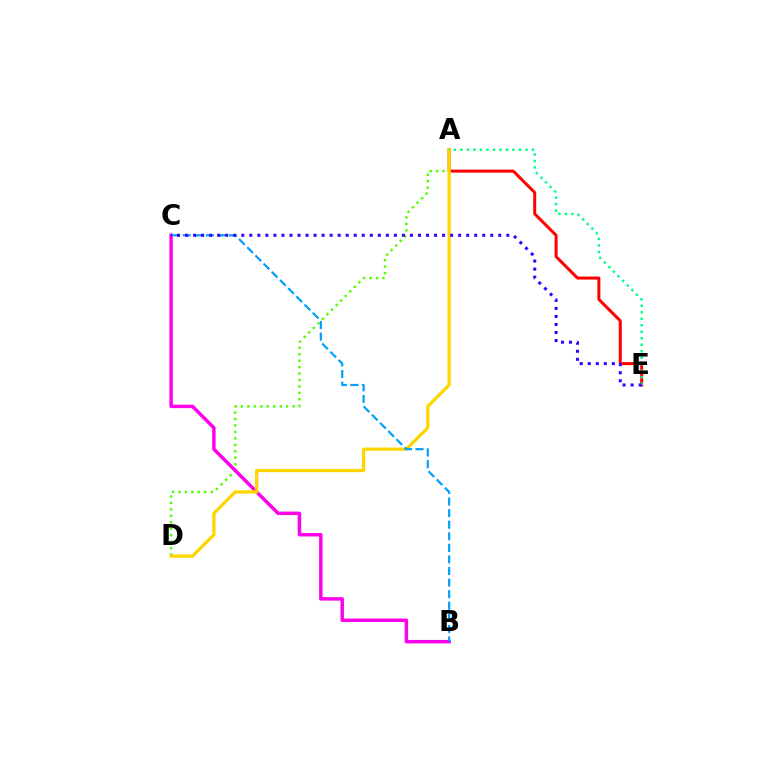{('A', 'D'): [{'color': '#4fff00', 'line_style': 'dotted', 'thickness': 1.75}, {'color': '#ffd500', 'line_style': 'solid', 'thickness': 2.33}], ('B', 'C'): [{'color': '#ff00ed', 'line_style': 'solid', 'thickness': 2.49}, {'color': '#009eff', 'line_style': 'dashed', 'thickness': 1.57}], ('A', 'E'): [{'color': '#ff0000', 'line_style': 'solid', 'thickness': 2.15}, {'color': '#00ff86', 'line_style': 'dotted', 'thickness': 1.77}], ('C', 'E'): [{'color': '#3700ff', 'line_style': 'dotted', 'thickness': 2.18}]}